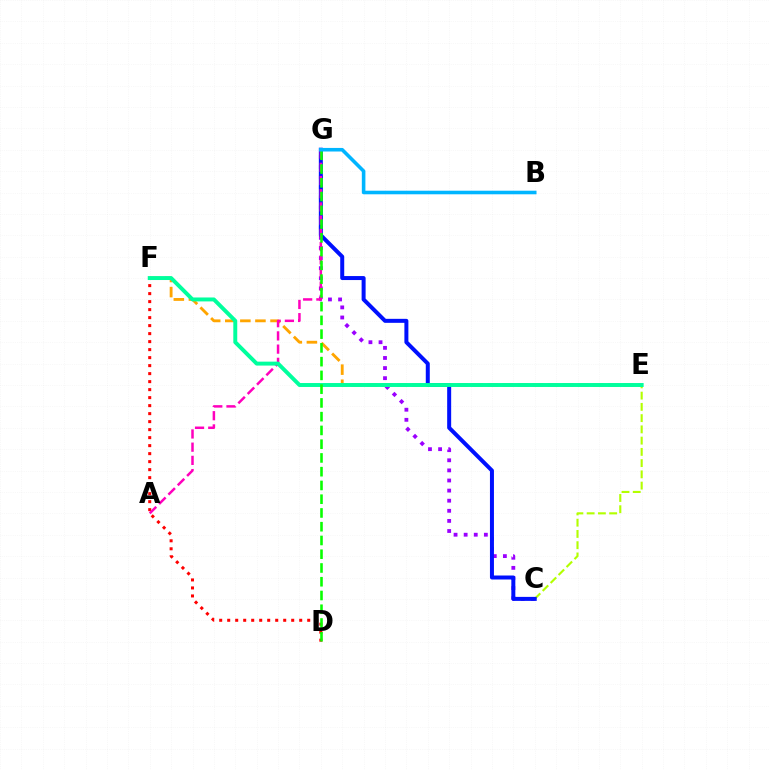{('E', 'F'): [{'color': '#ffa500', 'line_style': 'dashed', 'thickness': 2.05}, {'color': '#00ff9d', 'line_style': 'solid', 'thickness': 2.84}], ('C', 'E'): [{'color': '#b3ff00', 'line_style': 'dashed', 'thickness': 1.53}], ('C', 'G'): [{'color': '#9b00ff', 'line_style': 'dotted', 'thickness': 2.74}, {'color': '#0010ff', 'line_style': 'solid', 'thickness': 2.88}], ('D', 'F'): [{'color': '#ff0000', 'line_style': 'dotted', 'thickness': 2.17}], ('A', 'G'): [{'color': '#ff00bd', 'line_style': 'dashed', 'thickness': 1.79}], ('D', 'G'): [{'color': '#08ff00', 'line_style': 'dashed', 'thickness': 1.87}], ('B', 'G'): [{'color': '#00b5ff', 'line_style': 'solid', 'thickness': 2.58}]}